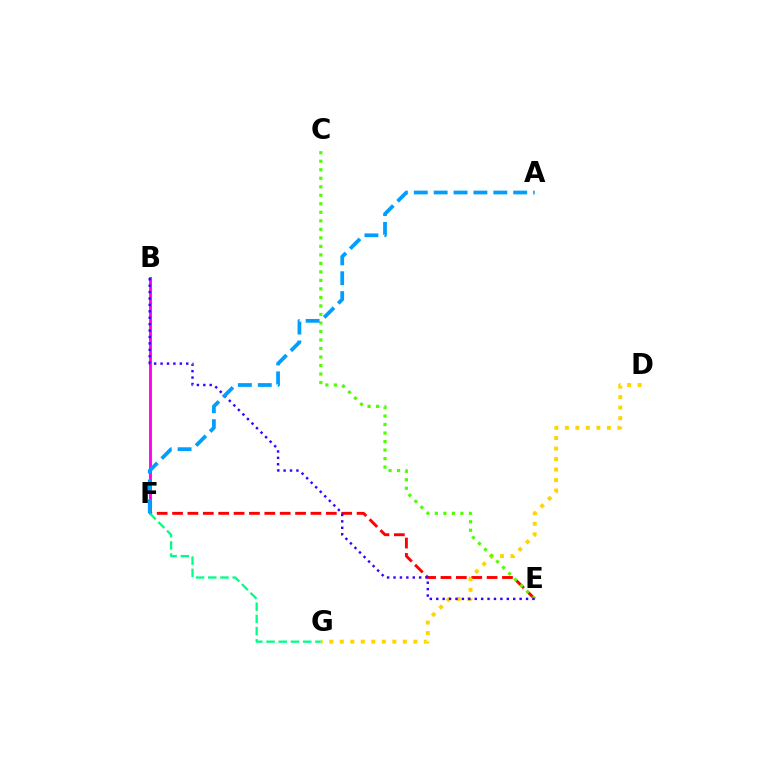{('E', 'F'): [{'color': '#ff0000', 'line_style': 'dashed', 'thickness': 2.09}], ('D', 'G'): [{'color': '#ffd500', 'line_style': 'dotted', 'thickness': 2.86}], ('C', 'E'): [{'color': '#4fff00', 'line_style': 'dotted', 'thickness': 2.31}], ('B', 'F'): [{'color': '#ff00ed', 'line_style': 'solid', 'thickness': 2.07}], ('F', 'G'): [{'color': '#00ff86', 'line_style': 'dashed', 'thickness': 1.66}], ('B', 'E'): [{'color': '#3700ff', 'line_style': 'dotted', 'thickness': 1.74}], ('A', 'F'): [{'color': '#009eff', 'line_style': 'dashed', 'thickness': 2.7}]}